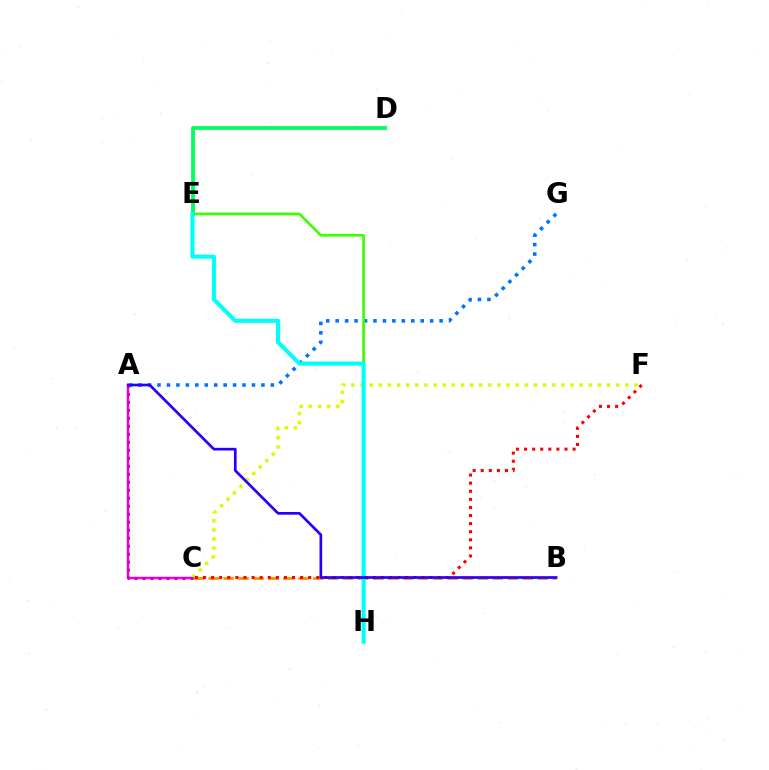{('D', 'E'): [{'color': '#00ff5c', 'line_style': 'solid', 'thickness': 2.75}], ('A', 'G'): [{'color': '#0074ff', 'line_style': 'dotted', 'thickness': 2.57}], ('A', 'C'): [{'color': '#ff00ac', 'line_style': 'solid', 'thickness': 1.8}, {'color': '#b900ff', 'line_style': 'dotted', 'thickness': 2.17}], ('C', 'F'): [{'color': '#d1ff00', 'line_style': 'dotted', 'thickness': 2.48}, {'color': '#ff0000', 'line_style': 'dotted', 'thickness': 2.2}], ('B', 'C'): [{'color': '#ff9400', 'line_style': 'dashed', 'thickness': 2.03}], ('E', 'H'): [{'color': '#3dff00', 'line_style': 'solid', 'thickness': 1.94}, {'color': '#00fff6', 'line_style': 'solid', 'thickness': 2.97}], ('A', 'B'): [{'color': '#2500ff', 'line_style': 'solid', 'thickness': 1.93}]}